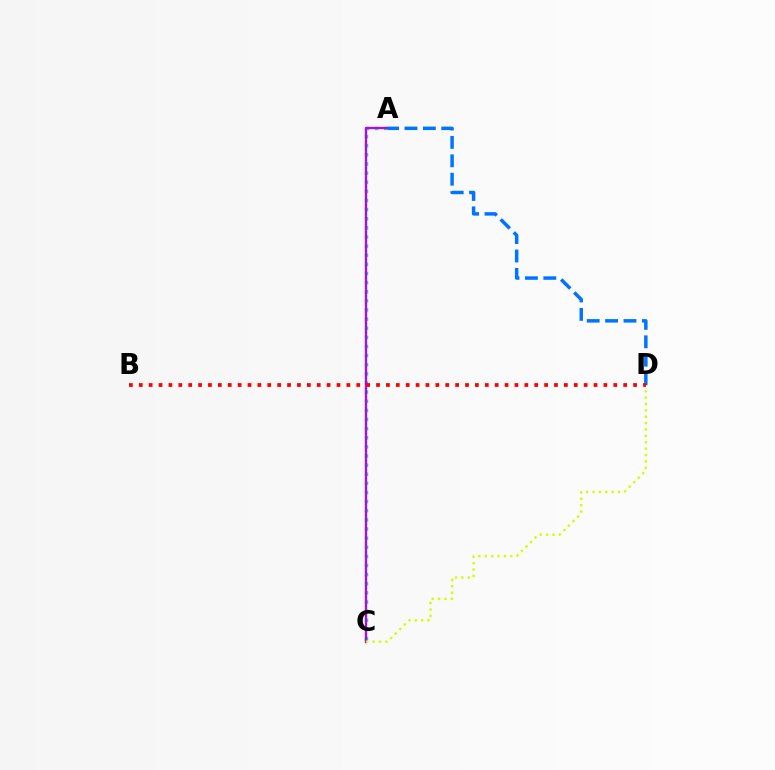{('A', 'D'): [{'color': '#0074ff', 'line_style': 'dashed', 'thickness': 2.5}], ('A', 'C'): [{'color': '#00ff5c', 'line_style': 'dotted', 'thickness': 2.48}, {'color': '#b900ff', 'line_style': 'solid', 'thickness': 1.68}], ('C', 'D'): [{'color': '#d1ff00', 'line_style': 'dotted', 'thickness': 1.73}], ('B', 'D'): [{'color': '#ff0000', 'line_style': 'dotted', 'thickness': 2.69}]}